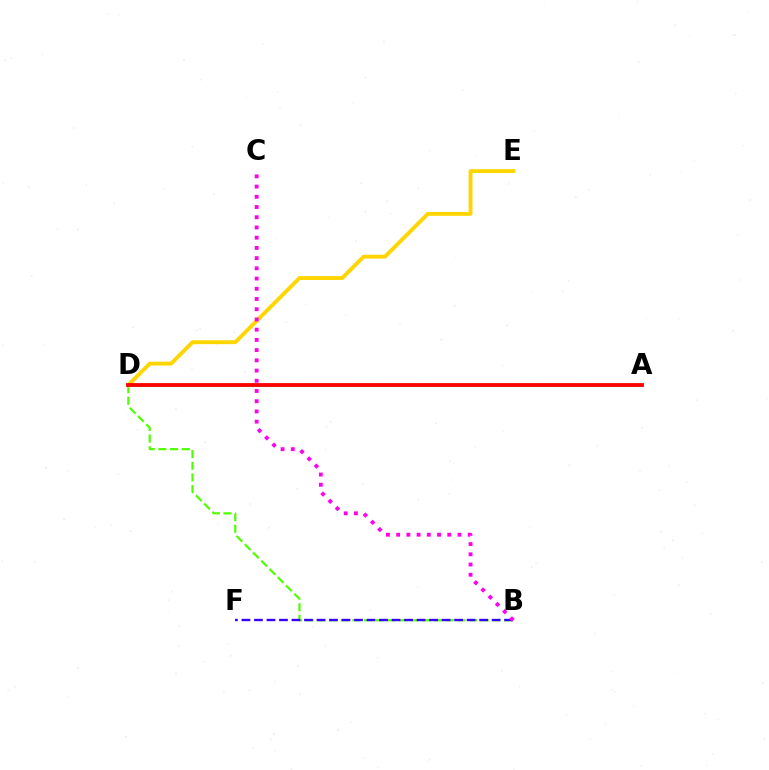{('B', 'D'): [{'color': '#4fff00', 'line_style': 'dashed', 'thickness': 1.58}], ('A', 'D'): [{'color': '#009eff', 'line_style': 'dashed', 'thickness': 1.67}, {'color': '#00ff86', 'line_style': 'solid', 'thickness': 2.17}, {'color': '#ff0000', 'line_style': 'solid', 'thickness': 2.73}], ('D', 'E'): [{'color': '#ffd500', 'line_style': 'solid', 'thickness': 2.78}], ('B', 'F'): [{'color': '#3700ff', 'line_style': 'dashed', 'thickness': 1.7}], ('B', 'C'): [{'color': '#ff00ed', 'line_style': 'dotted', 'thickness': 2.78}]}